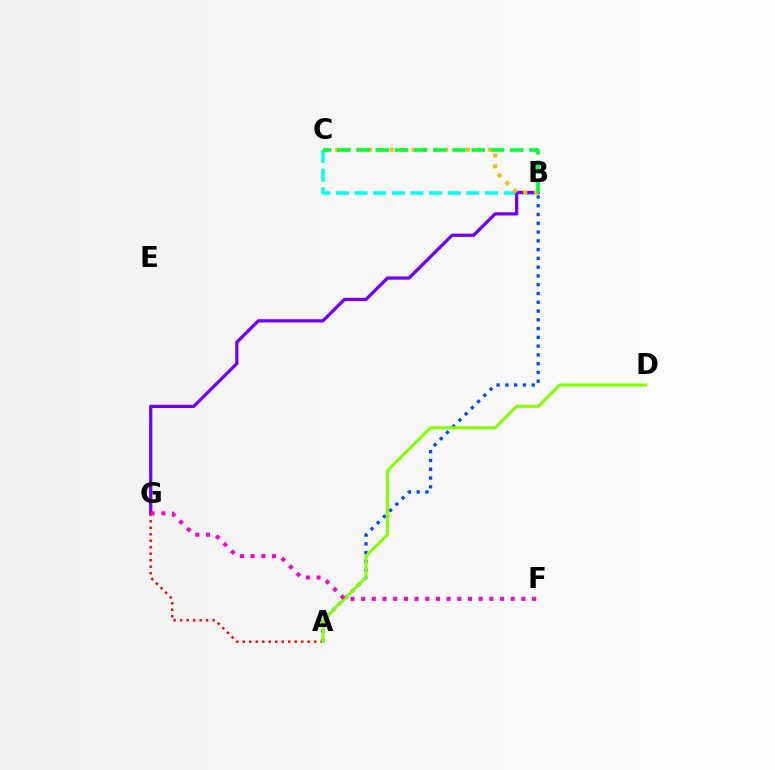{('B', 'C'): [{'color': '#00fff6', 'line_style': 'dashed', 'thickness': 2.53}, {'color': '#ffbd00', 'line_style': 'dotted', 'thickness': 2.97}, {'color': '#00ff39', 'line_style': 'dashed', 'thickness': 2.61}], ('A', 'G'): [{'color': '#ff0000', 'line_style': 'dotted', 'thickness': 1.76}], ('A', 'B'): [{'color': '#004bff', 'line_style': 'dotted', 'thickness': 2.38}], ('A', 'D'): [{'color': '#84ff00', 'line_style': 'solid', 'thickness': 2.17}], ('B', 'G'): [{'color': '#7200ff', 'line_style': 'solid', 'thickness': 2.33}], ('F', 'G'): [{'color': '#ff00cf', 'line_style': 'dotted', 'thickness': 2.9}]}